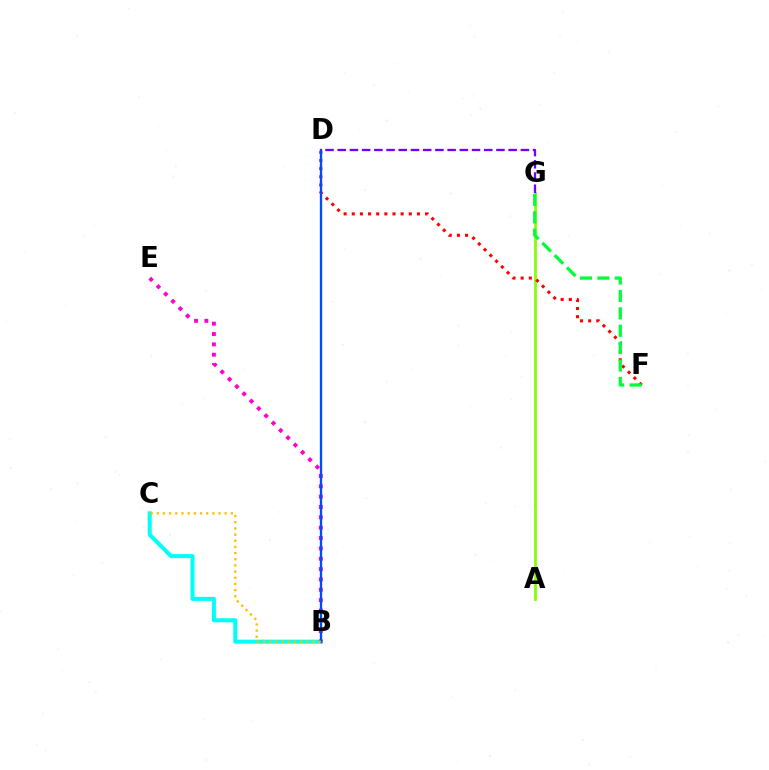{('A', 'G'): [{'color': '#84ff00', 'line_style': 'solid', 'thickness': 1.99}], ('B', 'C'): [{'color': '#00fff6', 'line_style': 'solid', 'thickness': 2.9}, {'color': '#ffbd00', 'line_style': 'dotted', 'thickness': 1.68}], ('B', 'E'): [{'color': '#ff00cf', 'line_style': 'dotted', 'thickness': 2.81}], ('D', 'F'): [{'color': '#ff0000', 'line_style': 'dotted', 'thickness': 2.21}], ('B', 'D'): [{'color': '#004bff', 'line_style': 'solid', 'thickness': 1.67}], ('F', 'G'): [{'color': '#00ff39', 'line_style': 'dashed', 'thickness': 2.36}], ('D', 'G'): [{'color': '#7200ff', 'line_style': 'dashed', 'thickness': 1.66}]}